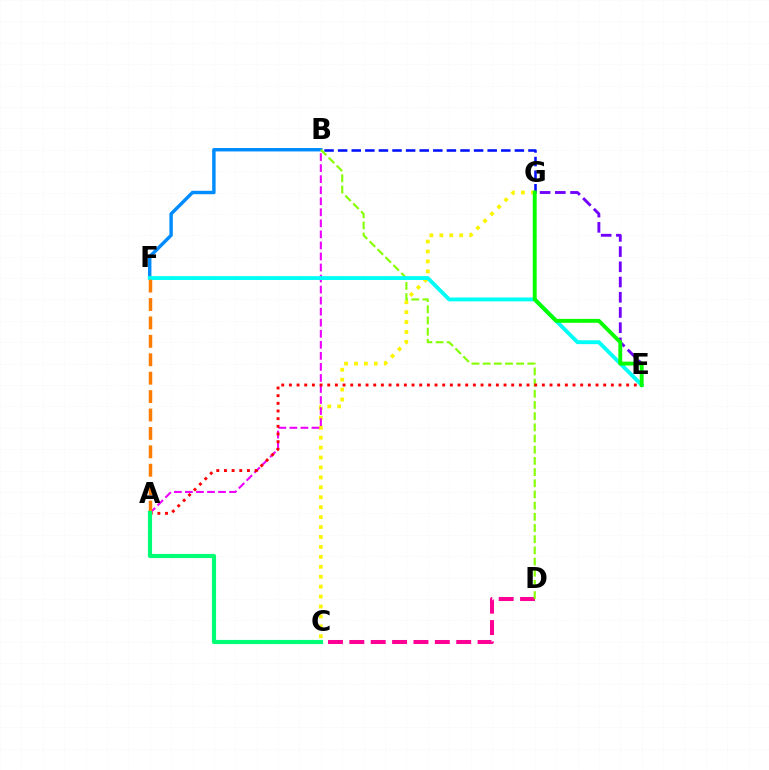{('B', 'G'): [{'color': '#0010ff', 'line_style': 'dashed', 'thickness': 1.85}], ('C', 'D'): [{'color': '#ff0094', 'line_style': 'dashed', 'thickness': 2.9}], ('B', 'F'): [{'color': '#008cff', 'line_style': 'solid', 'thickness': 2.47}], ('E', 'G'): [{'color': '#7200ff', 'line_style': 'dashed', 'thickness': 2.07}, {'color': '#08ff00', 'line_style': 'solid', 'thickness': 2.8}], ('C', 'G'): [{'color': '#fcf500', 'line_style': 'dotted', 'thickness': 2.7}], ('A', 'B'): [{'color': '#ee00ff', 'line_style': 'dashed', 'thickness': 1.5}], ('B', 'D'): [{'color': '#84ff00', 'line_style': 'dashed', 'thickness': 1.52}], ('E', 'F'): [{'color': '#00fff6', 'line_style': 'solid', 'thickness': 2.78}], ('A', 'F'): [{'color': '#ff7c00', 'line_style': 'dashed', 'thickness': 2.5}], ('A', 'E'): [{'color': '#ff0000', 'line_style': 'dotted', 'thickness': 2.08}], ('A', 'C'): [{'color': '#00ff74', 'line_style': 'solid', 'thickness': 2.99}]}